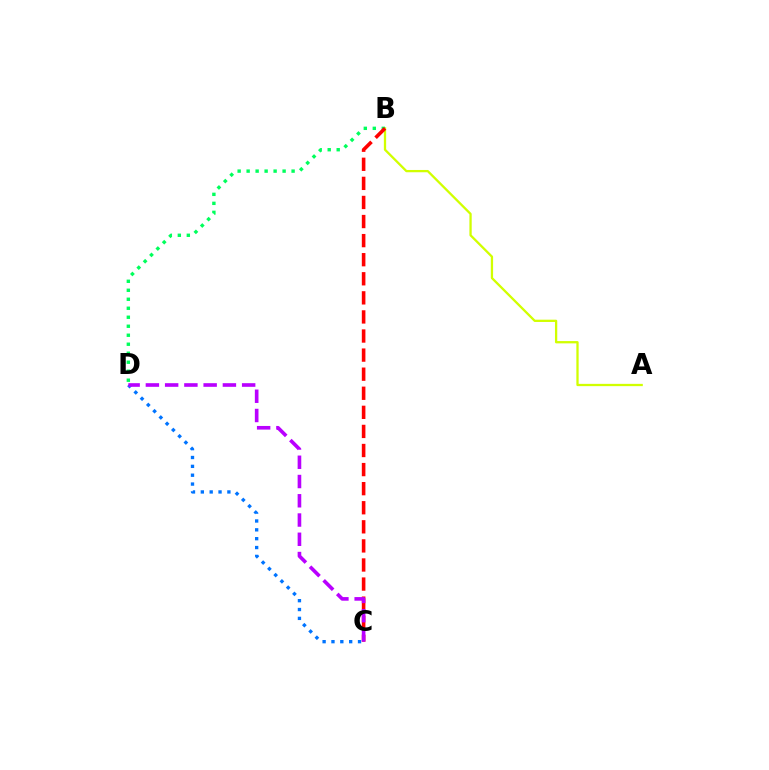{('A', 'B'): [{'color': '#d1ff00', 'line_style': 'solid', 'thickness': 1.65}], ('B', 'D'): [{'color': '#00ff5c', 'line_style': 'dotted', 'thickness': 2.44}], ('C', 'D'): [{'color': '#0074ff', 'line_style': 'dotted', 'thickness': 2.41}, {'color': '#b900ff', 'line_style': 'dashed', 'thickness': 2.62}], ('B', 'C'): [{'color': '#ff0000', 'line_style': 'dashed', 'thickness': 2.59}]}